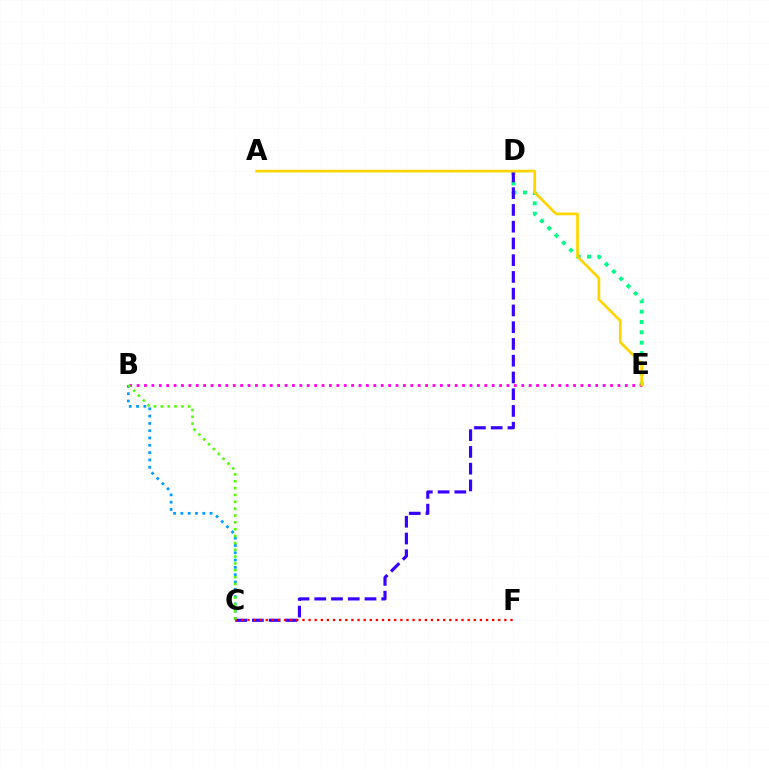{('D', 'E'): [{'color': '#00ff86', 'line_style': 'dotted', 'thickness': 2.81}], ('C', 'D'): [{'color': '#3700ff', 'line_style': 'dashed', 'thickness': 2.28}], ('B', 'E'): [{'color': '#ff00ed', 'line_style': 'dotted', 'thickness': 2.01}], ('B', 'C'): [{'color': '#009eff', 'line_style': 'dotted', 'thickness': 1.98}, {'color': '#4fff00', 'line_style': 'dotted', 'thickness': 1.86}], ('C', 'F'): [{'color': '#ff0000', 'line_style': 'dotted', 'thickness': 1.66}], ('A', 'E'): [{'color': '#ffd500', 'line_style': 'solid', 'thickness': 1.95}]}